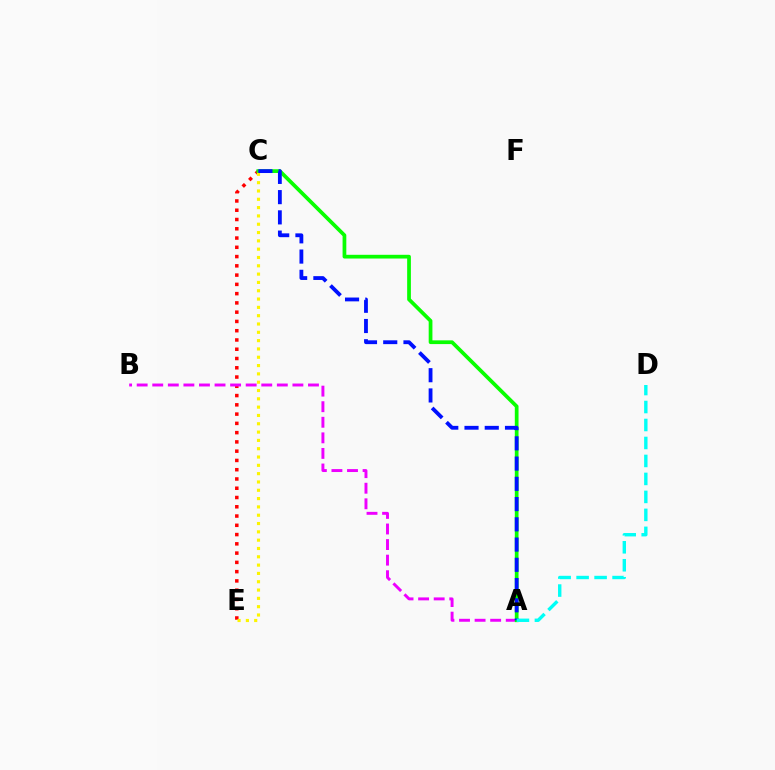{('C', 'E'): [{'color': '#ff0000', 'line_style': 'dotted', 'thickness': 2.52}, {'color': '#fcf500', 'line_style': 'dotted', 'thickness': 2.26}], ('A', 'B'): [{'color': '#ee00ff', 'line_style': 'dashed', 'thickness': 2.12}], ('A', 'C'): [{'color': '#08ff00', 'line_style': 'solid', 'thickness': 2.69}, {'color': '#0010ff', 'line_style': 'dashed', 'thickness': 2.75}], ('A', 'D'): [{'color': '#00fff6', 'line_style': 'dashed', 'thickness': 2.44}]}